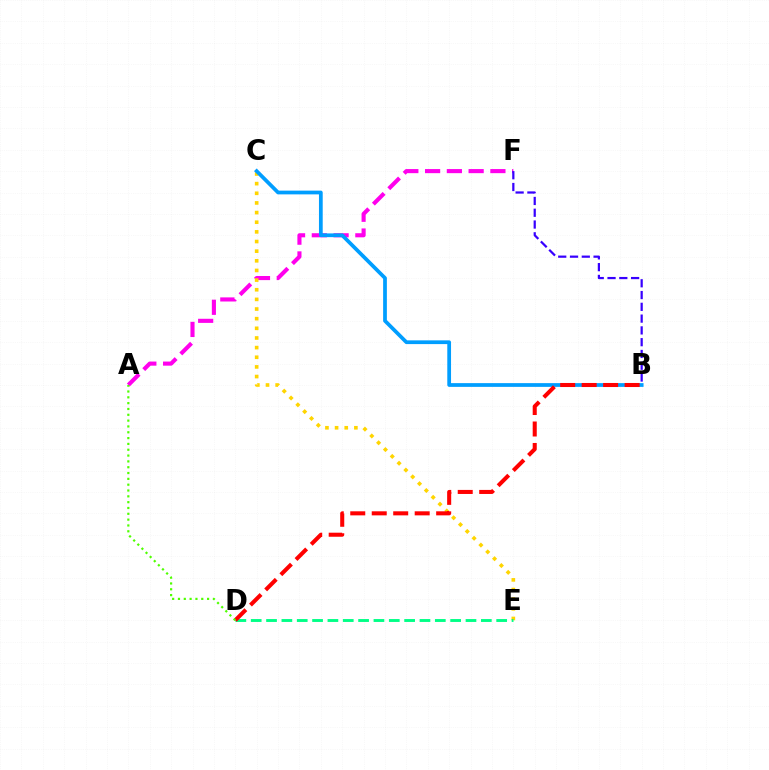{('A', 'F'): [{'color': '#ff00ed', 'line_style': 'dashed', 'thickness': 2.96}], ('C', 'E'): [{'color': '#ffd500', 'line_style': 'dotted', 'thickness': 2.62}], ('B', 'F'): [{'color': '#3700ff', 'line_style': 'dashed', 'thickness': 1.6}], ('B', 'C'): [{'color': '#009eff', 'line_style': 'solid', 'thickness': 2.7}], ('D', 'E'): [{'color': '#00ff86', 'line_style': 'dashed', 'thickness': 2.08}], ('B', 'D'): [{'color': '#ff0000', 'line_style': 'dashed', 'thickness': 2.92}], ('A', 'D'): [{'color': '#4fff00', 'line_style': 'dotted', 'thickness': 1.58}]}